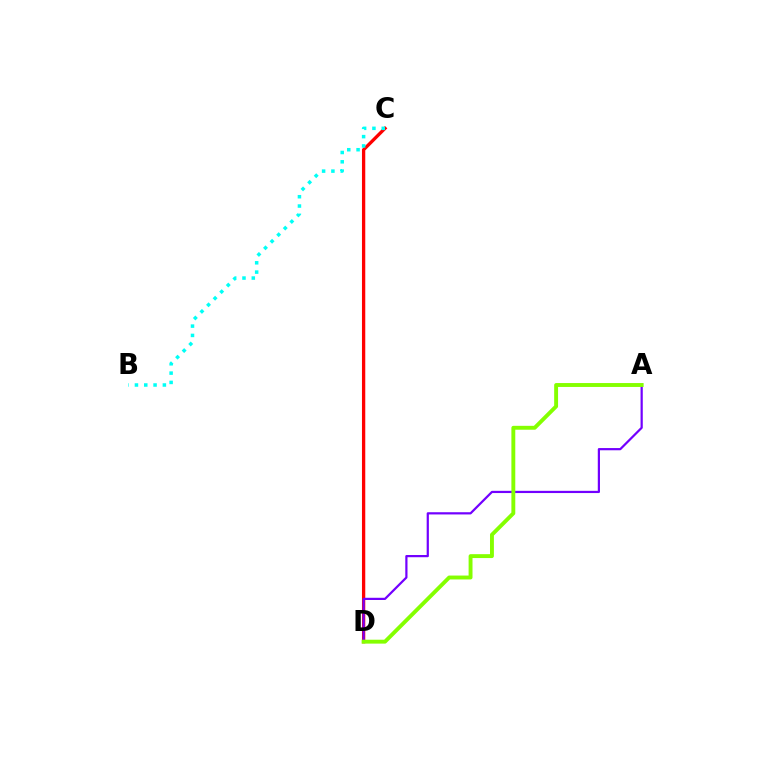{('C', 'D'): [{'color': '#ff0000', 'line_style': 'solid', 'thickness': 2.38}], ('A', 'D'): [{'color': '#7200ff', 'line_style': 'solid', 'thickness': 1.59}, {'color': '#84ff00', 'line_style': 'solid', 'thickness': 2.81}], ('B', 'C'): [{'color': '#00fff6', 'line_style': 'dotted', 'thickness': 2.53}]}